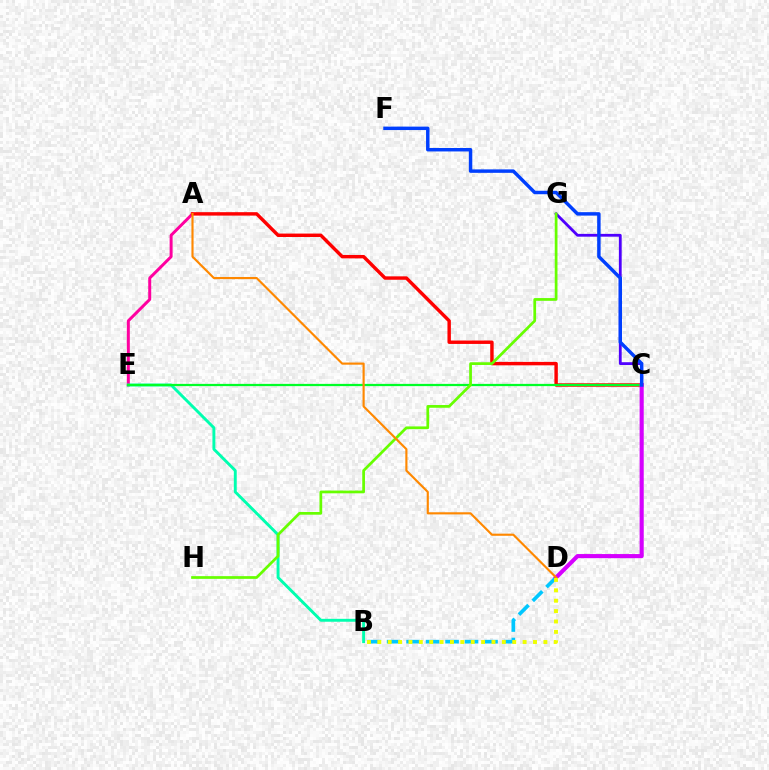{('B', 'D'): [{'color': '#00c7ff', 'line_style': 'dashed', 'thickness': 2.65}, {'color': '#eeff00', 'line_style': 'dotted', 'thickness': 2.82}], ('A', 'E'): [{'color': '#ff00a0', 'line_style': 'solid', 'thickness': 2.15}], ('C', 'G'): [{'color': '#4f00ff', 'line_style': 'solid', 'thickness': 2.02}], ('B', 'E'): [{'color': '#00ffaf', 'line_style': 'solid', 'thickness': 2.09}], ('A', 'C'): [{'color': '#ff0000', 'line_style': 'solid', 'thickness': 2.46}], ('C', 'E'): [{'color': '#00ff27', 'line_style': 'solid', 'thickness': 1.62}], ('G', 'H'): [{'color': '#66ff00', 'line_style': 'solid', 'thickness': 1.97}], ('C', 'D'): [{'color': '#d600ff', 'line_style': 'solid', 'thickness': 2.96}], ('C', 'F'): [{'color': '#003fff', 'line_style': 'solid', 'thickness': 2.49}], ('A', 'D'): [{'color': '#ff8800', 'line_style': 'solid', 'thickness': 1.54}]}